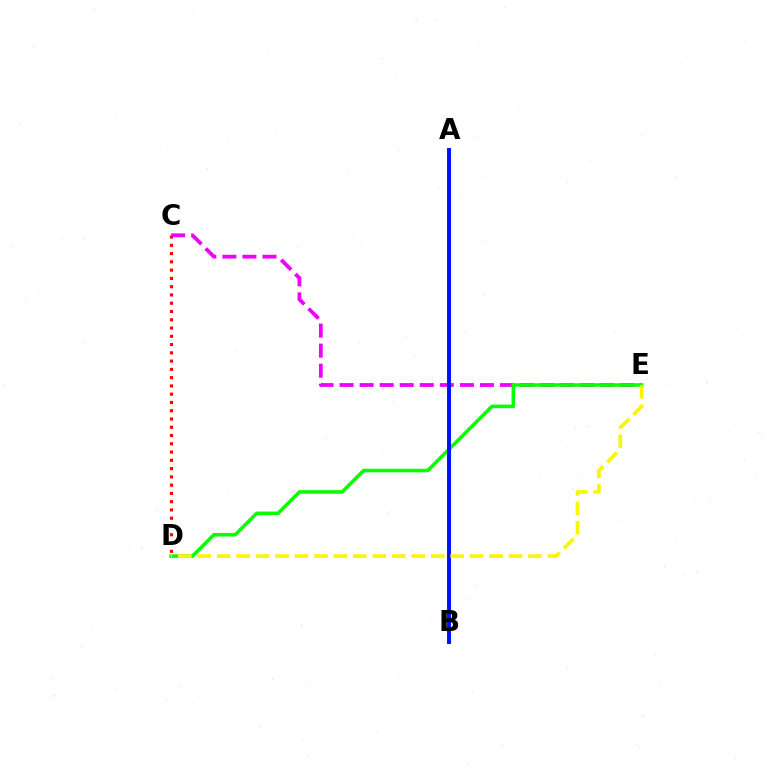{('C', 'D'): [{'color': '#ff0000', 'line_style': 'dotted', 'thickness': 2.25}], ('C', 'E'): [{'color': '#ee00ff', 'line_style': 'dashed', 'thickness': 2.72}], ('A', 'B'): [{'color': '#00fff6', 'line_style': 'solid', 'thickness': 2.33}, {'color': '#0010ff', 'line_style': 'solid', 'thickness': 2.83}], ('D', 'E'): [{'color': '#08ff00', 'line_style': 'solid', 'thickness': 2.58}, {'color': '#fcf500', 'line_style': 'dashed', 'thickness': 2.64}]}